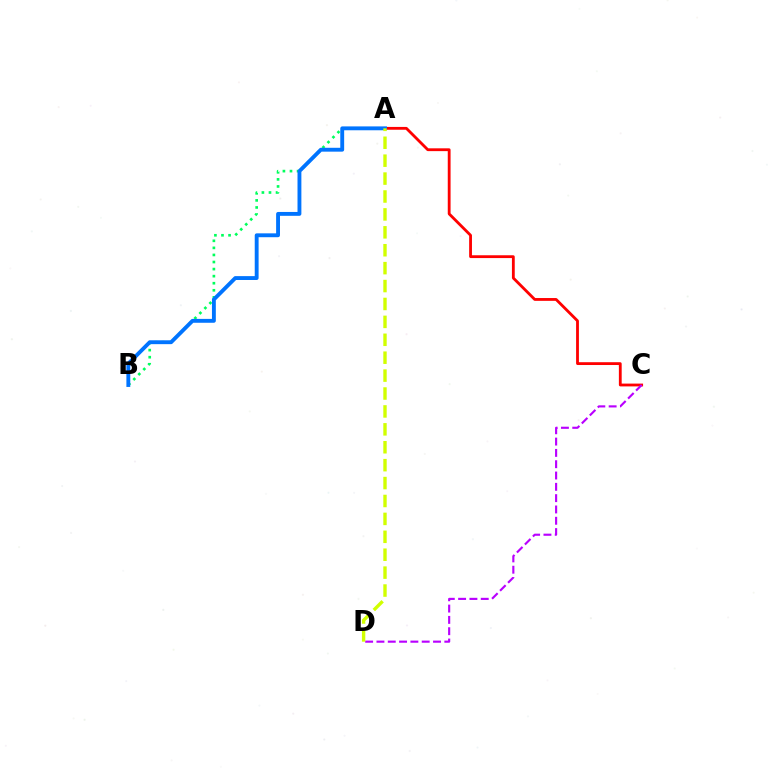{('A', 'C'): [{'color': '#ff0000', 'line_style': 'solid', 'thickness': 2.03}], ('A', 'B'): [{'color': '#00ff5c', 'line_style': 'dotted', 'thickness': 1.92}, {'color': '#0074ff', 'line_style': 'solid', 'thickness': 2.79}], ('C', 'D'): [{'color': '#b900ff', 'line_style': 'dashed', 'thickness': 1.54}], ('A', 'D'): [{'color': '#d1ff00', 'line_style': 'dashed', 'thickness': 2.43}]}